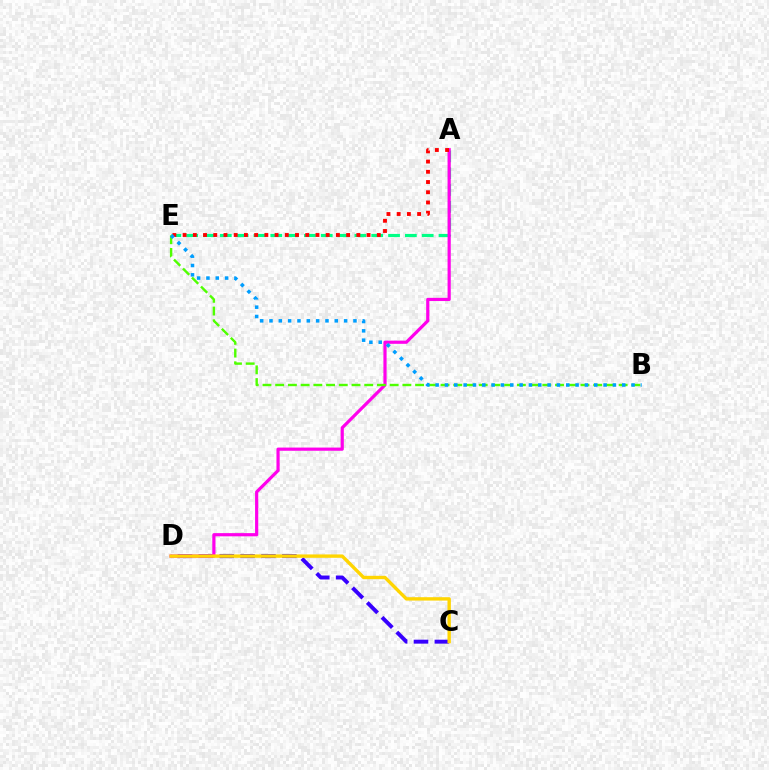{('C', 'D'): [{'color': '#3700ff', 'line_style': 'dashed', 'thickness': 2.84}, {'color': '#ffd500', 'line_style': 'solid', 'thickness': 2.43}], ('A', 'E'): [{'color': '#00ff86', 'line_style': 'dashed', 'thickness': 2.29}, {'color': '#ff0000', 'line_style': 'dotted', 'thickness': 2.78}], ('A', 'D'): [{'color': '#ff00ed', 'line_style': 'solid', 'thickness': 2.3}], ('B', 'E'): [{'color': '#4fff00', 'line_style': 'dashed', 'thickness': 1.73}, {'color': '#009eff', 'line_style': 'dotted', 'thickness': 2.53}]}